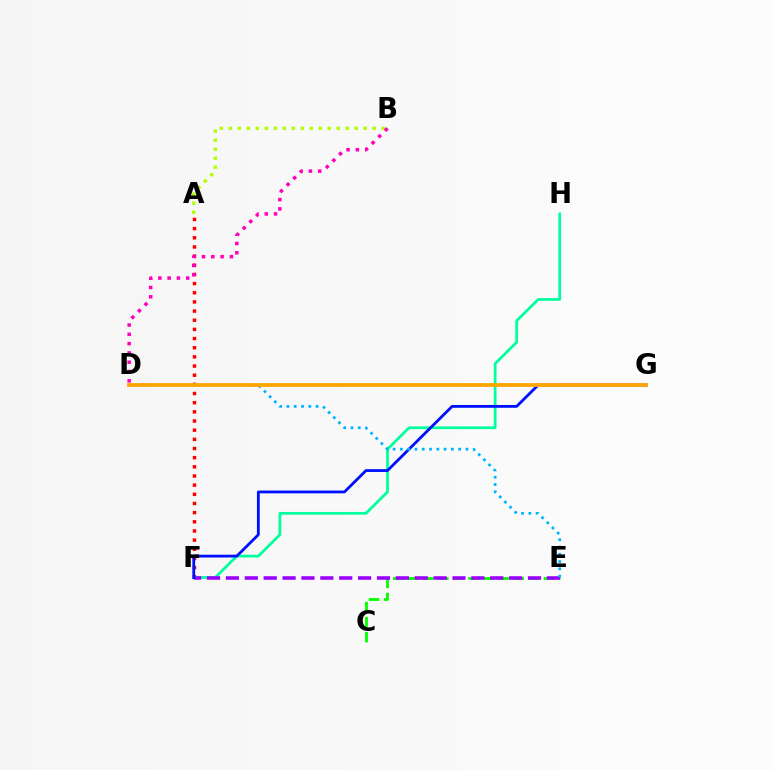{('C', 'E'): [{'color': '#08ff00', 'line_style': 'dashed', 'thickness': 2.05}], ('A', 'F'): [{'color': '#ff0000', 'line_style': 'dotted', 'thickness': 2.49}], ('F', 'H'): [{'color': '#00ff9d', 'line_style': 'solid', 'thickness': 1.98}], ('E', 'F'): [{'color': '#9b00ff', 'line_style': 'dashed', 'thickness': 2.57}], ('F', 'G'): [{'color': '#0010ff', 'line_style': 'solid', 'thickness': 2.02}], ('A', 'B'): [{'color': '#b3ff00', 'line_style': 'dotted', 'thickness': 2.44}], ('D', 'E'): [{'color': '#00b5ff', 'line_style': 'dotted', 'thickness': 1.98}], ('B', 'D'): [{'color': '#ff00bd', 'line_style': 'dotted', 'thickness': 2.53}], ('D', 'G'): [{'color': '#ffa500', 'line_style': 'solid', 'thickness': 2.7}]}